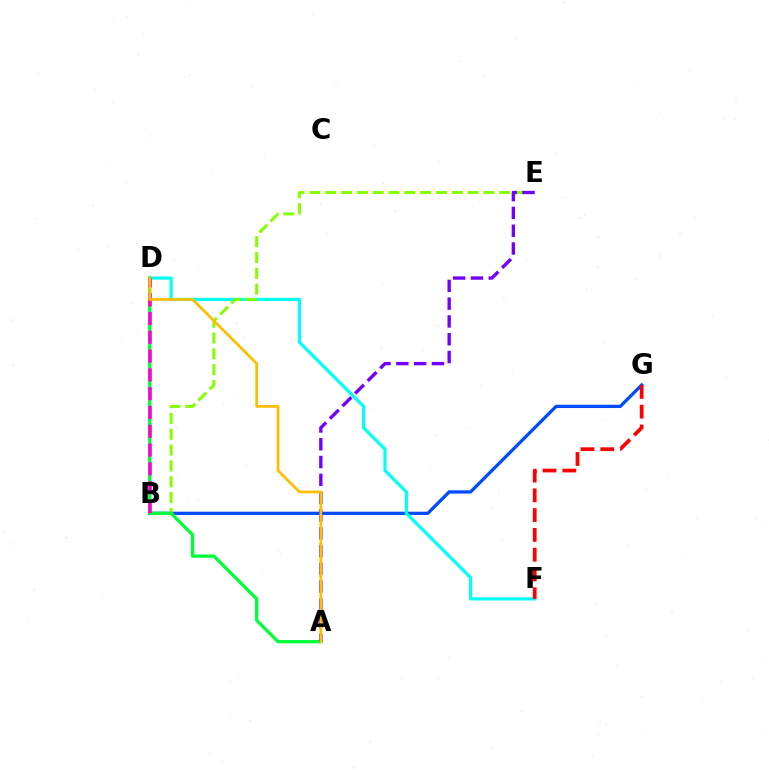{('B', 'G'): [{'color': '#004bff', 'line_style': 'solid', 'thickness': 2.36}], ('D', 'F'): [{'color': '#00fff6', 'line_style': 'solid', 'thickness': 2.27}], ('B', 'E'): [{'color': '#84ff00', 'line_style': 'dashed', 'thickness': 2.15}], ('A', 'D'): [{'color': '#00ff39', 'line_style': 'solid', 'thickness': 2.35}, {'color': '#ffbd00', 'line_style': 'solid', 'thickness': 1.95}], ('A', 'E'): [{'color': '#7200ff', 'line_style': 'dashed', 'thickness': 2.42}], ('B', 'D'): [{'color': '#ff00cf', 'line_style': 'dashed', 'thickness': 2.55}], ('F', 'G'): [{'color': '#ff0000', 'line_style': 'dashed', 'thickness': 2.69}]}